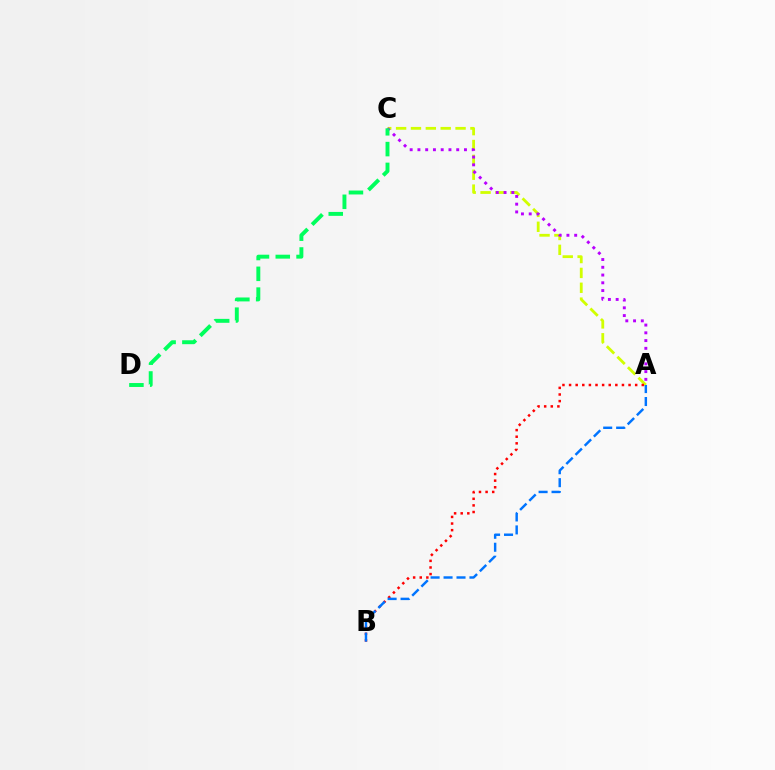{('A', 'C'): [{'color': '#d1ff00', 'line_style': 'dashed', 'thickness': 2.02}, {'color': '#b900ff', 'line_style': 'dotted', 'thickness': 2.11}], ('A', 'B'): [{'color': '#ff0000', 'line_style': 'dotted', 'thickness': 1.8}, {'color': '#0074ff', 'line_style': 'dashed', 'thickness': 1.76}], ('C', 'D'): [{'color': '#00ff5c', 'line_style': 'dashed', 'thickness': 2.83}]}